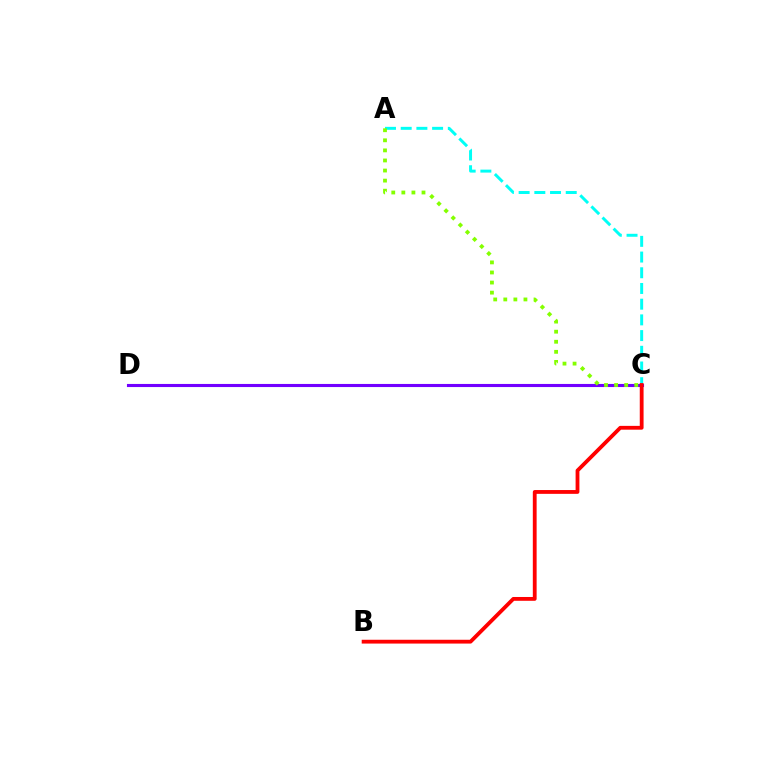{('C', 'D'): [{'color': '#7200ff', 'line_style': 'solid', 'thickness': 2.23}], ('A', 'C'): [{'color': '#00fff6', 'line_style': 'dashed', 'thickness': 2.13}, {'color': '#84ff00', 'line_style': 'dotted', 'thickness': 2.74}], ('B', 'C'): [{'color': '#ff0000', 'line_style': 'solid', 'thickness': 2.74}]}